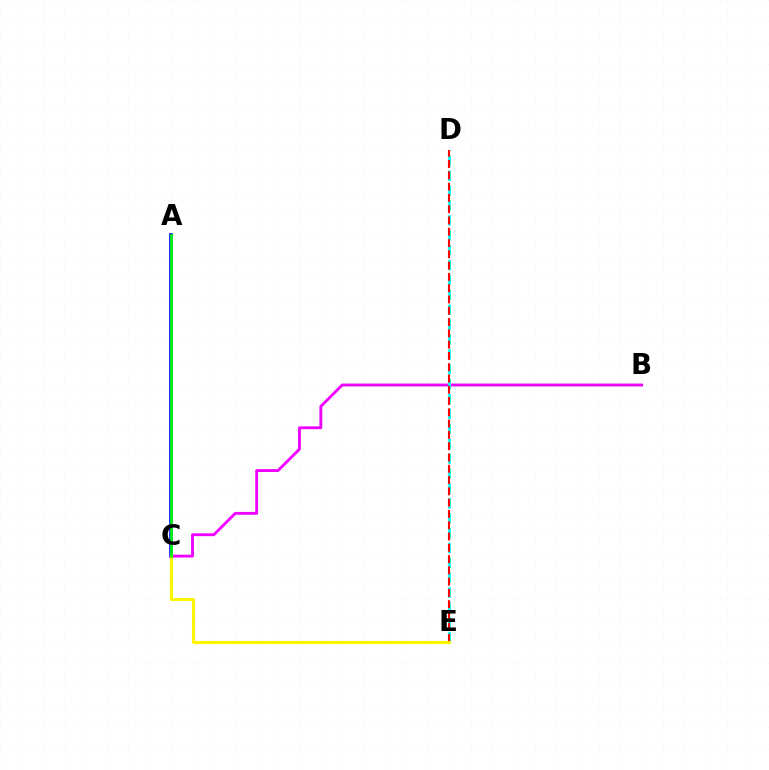{('A', 'C'): [{'color': '#0010ff', 'line_style': 'solid', 'thickness': 2.65}, {'color': '#08ff00', 'line_style': 'solid', 'thickness': 1.87}], ('B', 'C'): [{'color': '#ee00ff', 'line_style': 'solid', 'thickness': 2.06}], ('D', 'E'): [{'color': '#00fff6', 'line_style': 'dashed', 'thickness': 2.02}, {'color': '#ff0000', 'line_style': 'dashed', 'thickness': 1.53}], ('C', 'E'): [{'color': '#fcf500', 'line_style': 'solid', 'thickness': 2.21}]}